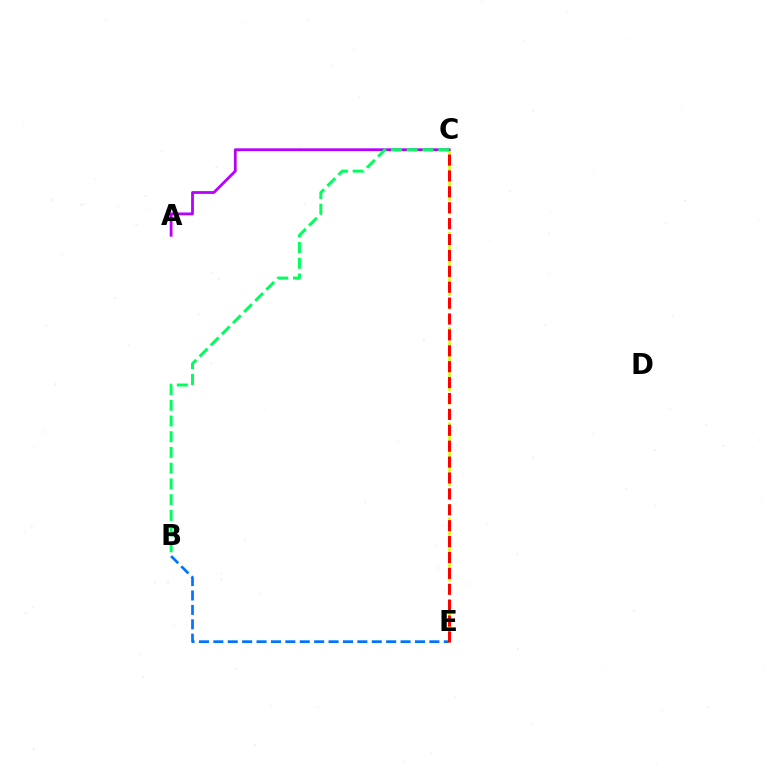{('B', 'E'): [{'color': '#0074ff', 'line_style': 'dashed', 'thickness': 1.96}], ('C', 'E'): [{'color': '#d1ff00', 'line_style': 'dashed', 'thickness': 1.85}, {'color': '#ff0000', 'line_style': 'dashed', 'thickness': 2.16}], ('A', 'C'): [{'color': '#b900ff', 'line_style': 'solid', 'thickness': 2.01}], ('B', 'C'): [{'color': '#00ff5c', 'line_style': 'dashed', 'thickness': 2.14}]}